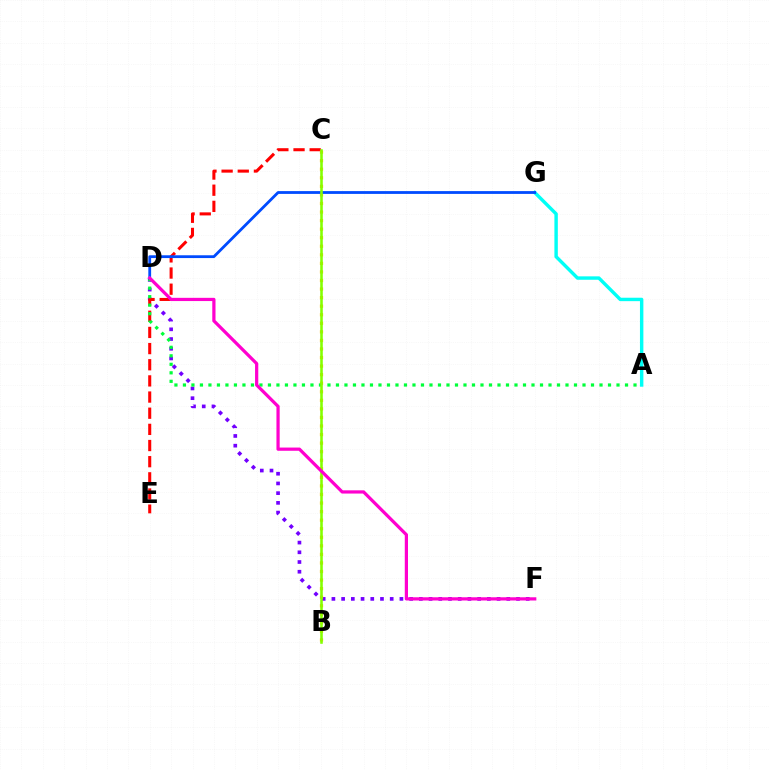{('D', 'F'): [{'color': '#7200ff', 'line_style': 'dotted', 'thickness': 2.64}, {'color': '#ff00cf', 'line_style': 'solid', 'thickness': 2.32}], ('C', 'E'): [{'color': '#ff0000', 'line_style': 'dashed', 'thickness': 2.19}], ('B', 'C'): [{'color': '#ffbd00', 'line_style': 'dotted', 'thickness': 2.33}, {'color': '#84ff00', 'line_style': 'solid', 'thickness': 1.85}], ('A', 'D'): [{'color': '#00ff39', 'line_style': 'dotted', 'thickness': 2.31}], ('A', 'G'): [{'color': '#00fff6', 'line_style': 'solid', 'thickness': 2.46}], ('D', 'G'): [{'color': '#004bff', 'line_style': 'solid', 'thickness': 2.01}]}